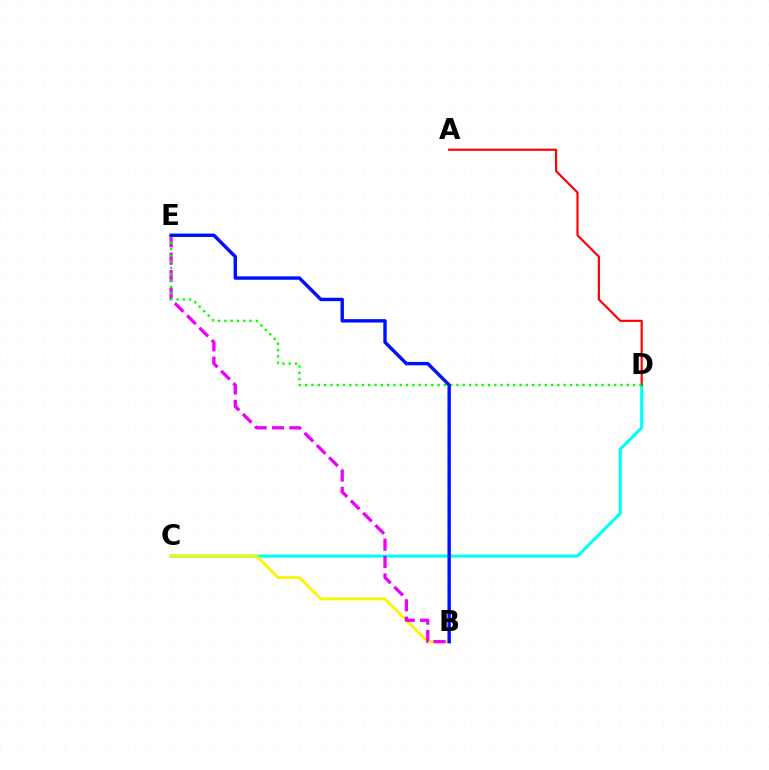{('C', 'D'): [{'color': '#00fff6', 'line_style': 'solid', 'thickness': 2.2}], ('B', 'C'): [{'color': '#fcf500', 'line_style': 'solid', 'thickness': 2.04}], ('B', 'E'): [{'color': '#ee00ff', 'line_style': 'dashed', 'thickness': 2.36}, {'color': '#0010ff', 'line_style': 'solid', 'thickness': 2.45}], ('A', 'D'): [{'color': '#ff0000', 'line_style': 'solid', 'thickness': 1.56}], ('D', 'E'): [{'color': '#08ff00', 'line_style': 'dotted', 'thickness': 1.71}]}